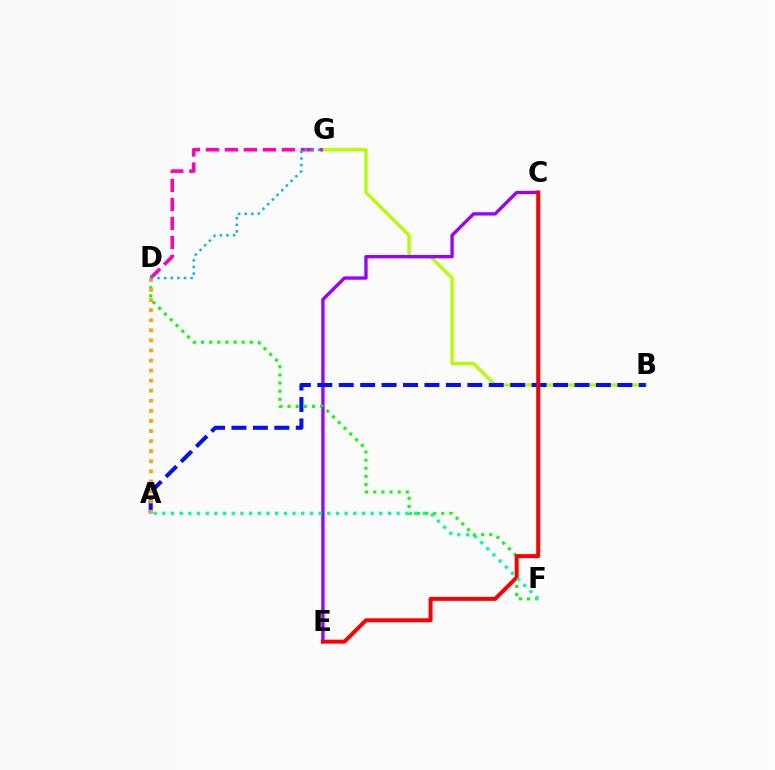{('B', 'G'): [{'color': '#b3ff00', 'line_style': 'solid', 'thickness': 2.4}], ('D', 'G'): [{'color': '#ff00bd', 'line_style': 'dashed', 'thickness': 2.58}, {'color': '#00b5ff', 'line_style': 'dotted', 'thickness': 1.8}], ('C', 'E'): [{'color': '#9b00ff', 'line_style': 'solid', 'thickness': 2.4}, {'color': '#ff0000', 'line_style': 'solid', 'thickness': 2.86}], ('A', 'B'): [{'color': '#0010ff', 'line_style': 'dashed', 'thickness': 2.91}], ('D', 'F'): [{'color': '#08ff00', 'line_style': 'dotted', 'thickness': 2.21}], ('A', 'D'): [{'color': '#ffa500', 'line_style': 'dotted', 'thickness': 2.74}], ('A', 'F'): [{'color': '#00ff9d', 'line_style': 'dotted', 'thickness': 2.36}]}